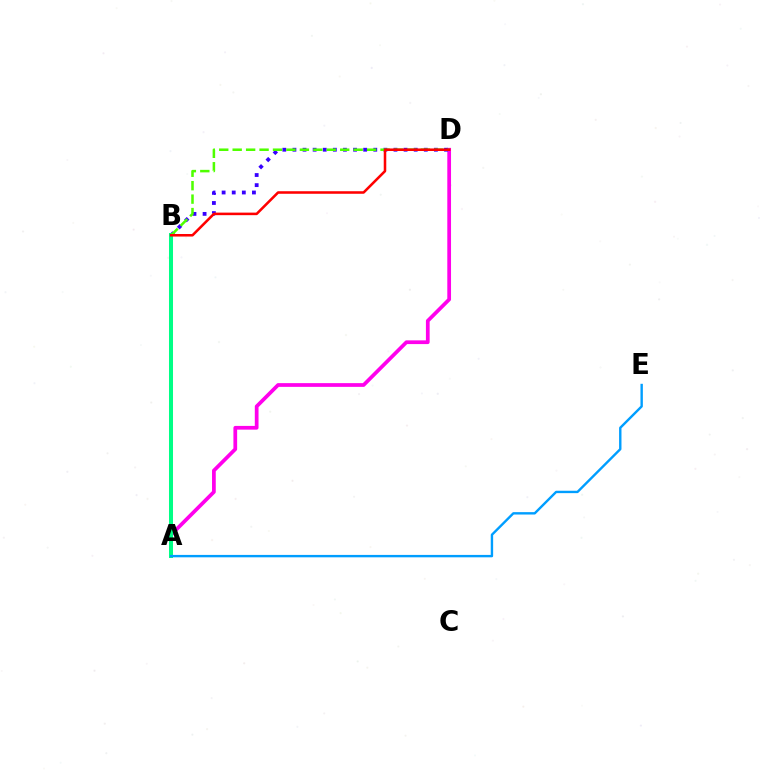{('A', 'D'): [{'color': '#ff00ed', 'line_style': 'solid', 'thickness': 2.68}], ('B', 'D'): [{'color': '#3700ff', 'line_style': 'dotted', 'thickness': 2.75}, {'color': '#4fff00', 'line_style': 'dashed', 'thickness': 1.83}, {'color': '#ff0000', 'line_style': 'solid', 'thickness': 1.83}], ('A', 'B'): [{'color': '#ffd500', 'line_style': 'dotted', 'thickness': 2.89}, {'color': '#00ff86', 'line_style': 'solid', 'thickness': 2.89}], ('A', 'E'): [{'color': '#009eff', 'line_style': 'solid', 'thickness': 1.72}]}